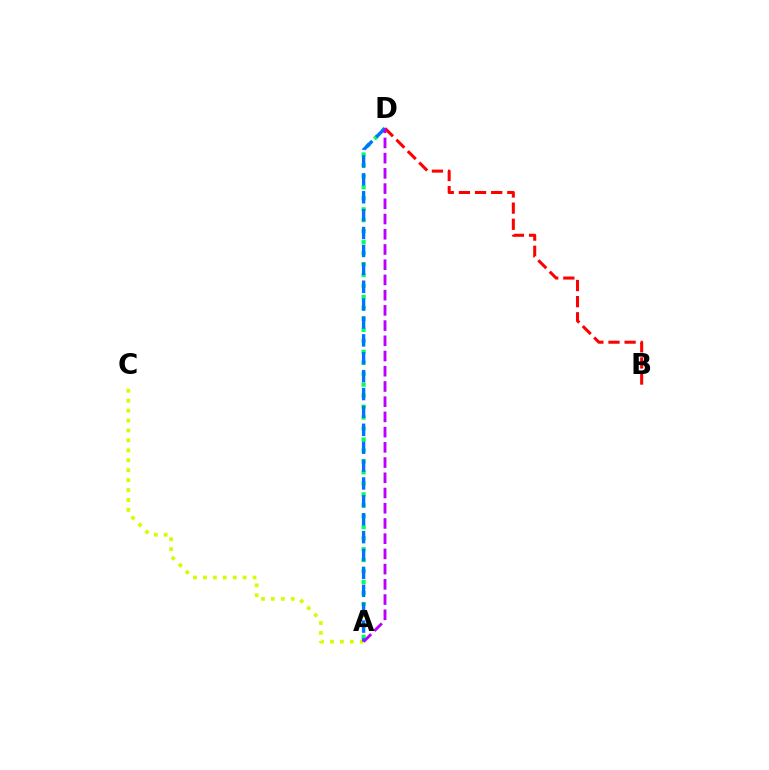{('A', 'D'): [{'color': '#00ff5c', 'line_style': 'dotted', 'thickness': 2.98}, {'color': '#0074ff', 'line_style': 'dashed', 'thickness': 2.43}, {'color': '#b900ff', 'line_style': 'dashed', 'thickness': 2.07}], ('A', 'C'): [{'color': '#d1ff00', 'line_style': 'dotted', 'thickness': 2.7}], ('B', 'D'): [{'color': '#ff0000', 'line_style': 'dashed', 'thickness': 2.19}]}